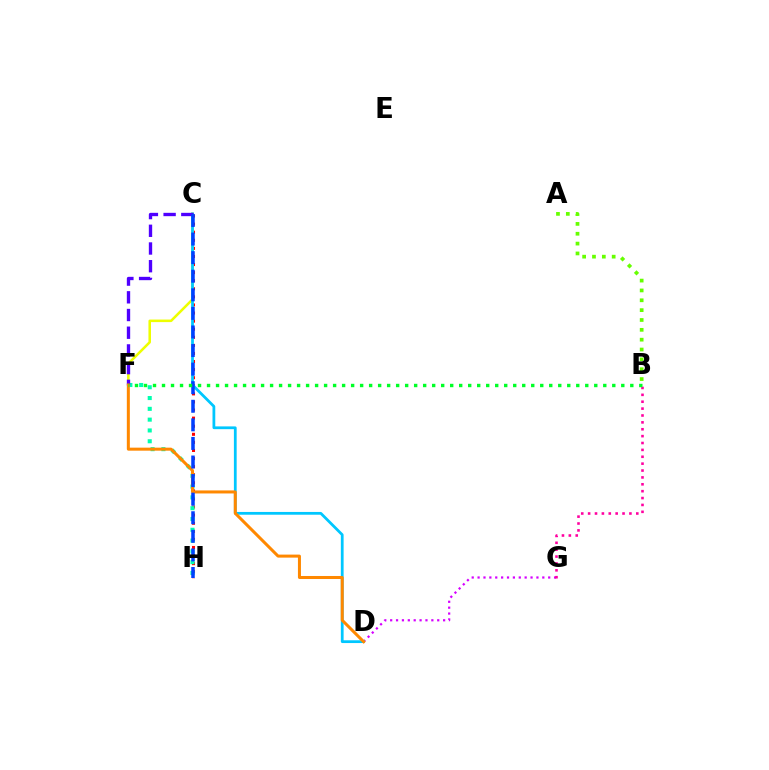{('D', 'G'): [{'color': '#d600ff', 'line_style': 'dotted', 'thickness': 1.6}], ('C', 'H'): [{'color': '#ff0000', 'line_style': 'dotted', 'thickness': 2.2}, {'color': '#003fff', 'line_style': 'dashed', 'thickness': 2.52}], ('C', 'F'): [{'color': '#eeff00', 'line_style': 'solid', 'thickness': 1.84}, {'color': '#4f00ff', 'line_style': 'dashed', 'thickness': 2.41}], ('F', 'H'): [{'color': '#00ffaf', 'line_style': 'dotted', 'thickness': 2.93}], ('C', 'D'): [{'color': '#00c7ff', 'line_style': 'solid', 'thickness': 1.99}], ('A', 'B'): [{'color': '#66ff00', 'line_style': 'dotted', 'thickness': 2.68}], ('B', 'G'): [{'color': '#ff00a0', 'line_style': 'dotted', 'thickness': 1.87}], ('D', 'F'): [{'color': '#ff8800', 'line_style': 'solid', 'thickness': 2.18}], ('B', 'F'): [{'color': '#00ff27', 'line_style': 'dotted', 'thickness': 2.45}]}